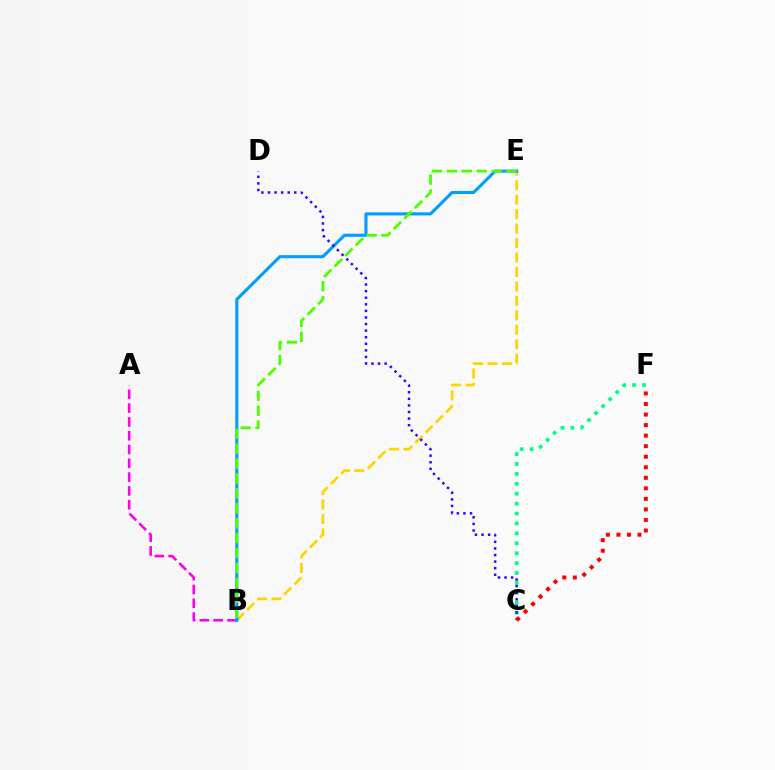{('A', 'B'): [{'color': '#ff00ed', 'line_style': 'dashed', 'thickness': 1.88}], ('B', 'E'): [{'color': '#ffd500', 'line_style': 'dashed', 'thickness': 1.96}, {'color': '#009eff', 'line_style': 'solid', 'thickness': 2.22}, {'color': '#4fff00', 'line_style': 'dashed', 'thickness': 2.02}], ('C', 'F'): [{'color': '#00ff86', 'line_style': 'dotted', 'thickness': 2.69}, {'color': '#ff0000', 'line_style': 'dotted', 'thickness': 2.86}], ('C', 'D'): [{'color': '#3700ff', 'line_style': 'dotted', 'thickness': 1.79}]}